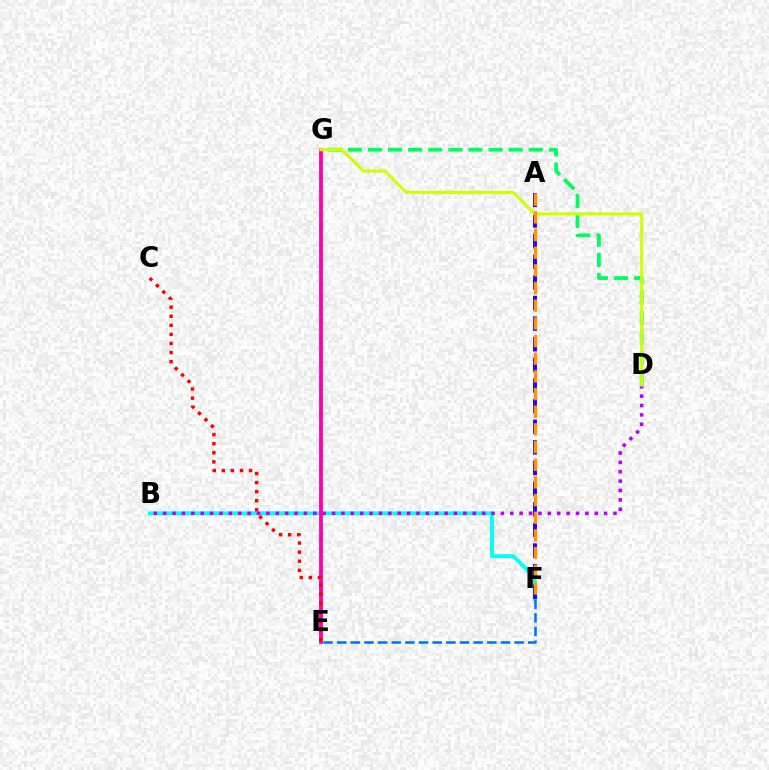{('B', 'F'): [{'color': '#00fff6', 'line_style': 'solid', 'thickness': 2.76}], ('A', 'F'): [{'color': '#2500ff', 'line_style': 'dashed', 'thickness': 2.8}, {'color': '#ff9400', 'line_style': 'dashed', 'thickness': 2.4}], ('B', 'D'): [{'color': '#b900ff', 'line_style': 'dotted', 'thickness': 2.55}], ('E', 'F'): [{'color': '#0074ff', 'line_style': 'dashed', 'thickness': 1.85}], ('D', 'G'): [{'color': '#00ff5c', 'line_style': 'dashed', 'thickness': 2.73}, {'color': '#d1ff00', 'line_style': 'solid', 'thickness': 2.21}], ('E', 'G'): [{'color': '#3dff00', 'line_style': 'dotted', 'thickness': 1.53}, {'color': '#ff00ac', 'line_style': 'solid', 'thickness': 2.74}], ('C', 'E'): [{'color': '#ff0000', 'line_style': 'dotted', 'thickness': 2.46}]}